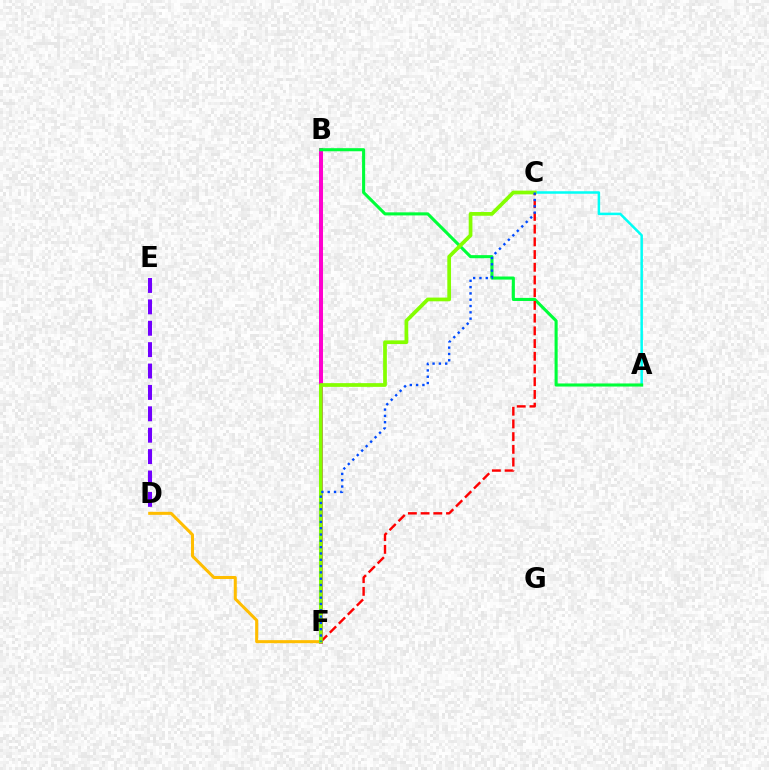{('A', 'C'): [{'color': '#00fff6', 'line_style': 'solid', 'thickness': 1.8}], ('B', 'F'): [{'color': '#ff00cf', 'line_style': 'solid', 'thickness': 2.86}], ('D', 'F'): [{'color': '#ffbd00', 'line_style': 'solid', 'thickness': 2.18}], ('A', 'B'): [{'color': '#00ff39', 'line_style': 'solid', 'thickness': 2.22}], ('C', 'F'): [{'color': '#ff0000', 'line_style': 'dashed', 'thickness': 1.73}, {'color': '#84ff00', 'line_style': 'solid', 'thickness': 2.68}, {'color': '#004bff', 'line_style': 'dotted', 'thickness': 1.71}], ('D', 'E'): [{'color': '#7200ff', 'line_style': 'dashed', 'thickness': 2.91}]}